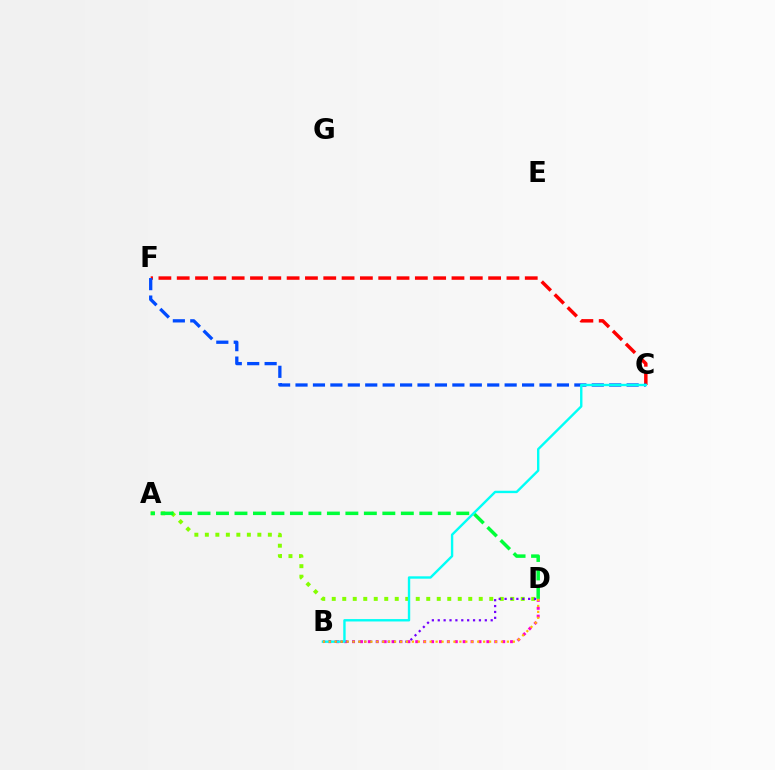{('C', 'F'): [{'color': '#ff0000', 'line_style': 'dashed', 'thickness': 2.49}, {'color': '#004bff', 'line_style': 'dashed', 'thickness': 2.37}], ('B', 'D'): [{'color': '#ff00cf', 'line_style': 'dotted', 'thickness': 2.15}, {'color': '#7200ff', 'line_style': 'dotted', 'thickness': 1.6}, {'color': '#ffbd00', 'line_style': 'dotted', 'thickness': 1.61}], ('A', 'D'): [{'color': '#84ff00', 'line_style': 'dotted', 'thickness': 2.85}, {'color': '#00ff39', 'line_style': 'dashed', 'thickness': 2.51}], ('B', 'C'): [{'color': '#00fff6', 'line_style': 'solid', 'thickness': 1.72}]}